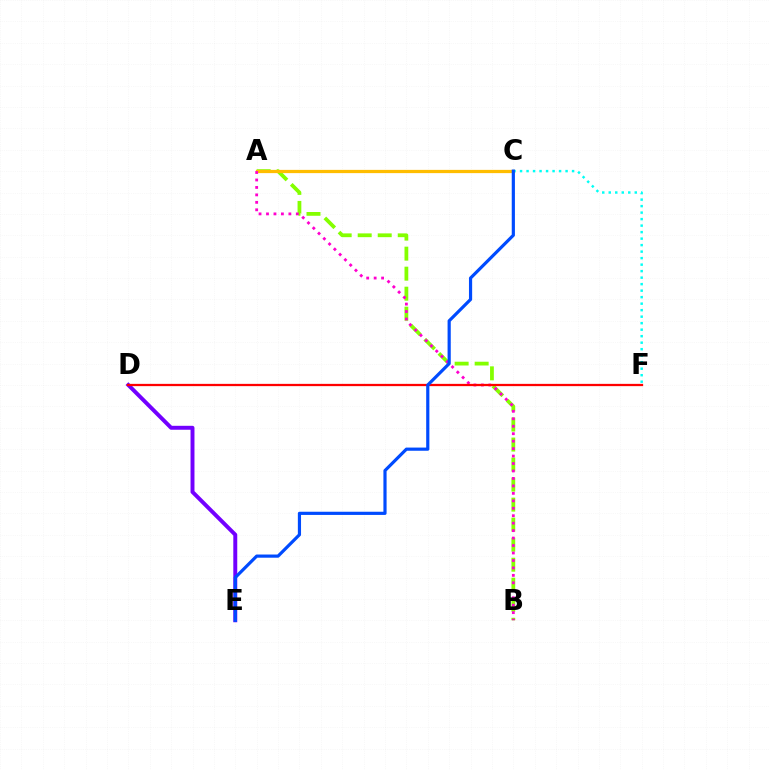{('A', 'B'): [{'color': '#84ff00', 'line_style': 'dashed', 'thickness': 2.72}, {'color': '#ff00cf', 'line_style': 'dotted', 'thickness': 2.03}], ('A', 'C'): [{'color': '#00ff39', 'line_style': 'dashed', 'thickness': 1.9}, {'color': '#ffbd00', 'line_style': 'solid', 'thickness': 2.33}], ('D', 'E'): [{'color': '#7200ff', 'line_style': 'solid', 'thickness': 2.84}], ('D', 'F'): [{'color': '#ff0000', 'line_style': 'solid', 'thickness': 1.63}], ('C', 'F'): [{'color': '#00fff6', 'line_style': 'dotted', 'thickness': 1.77}], ('C', 'E'): [{'color': '#004bff', 'line_style': 'solid', 'thickness': 2.29}]}